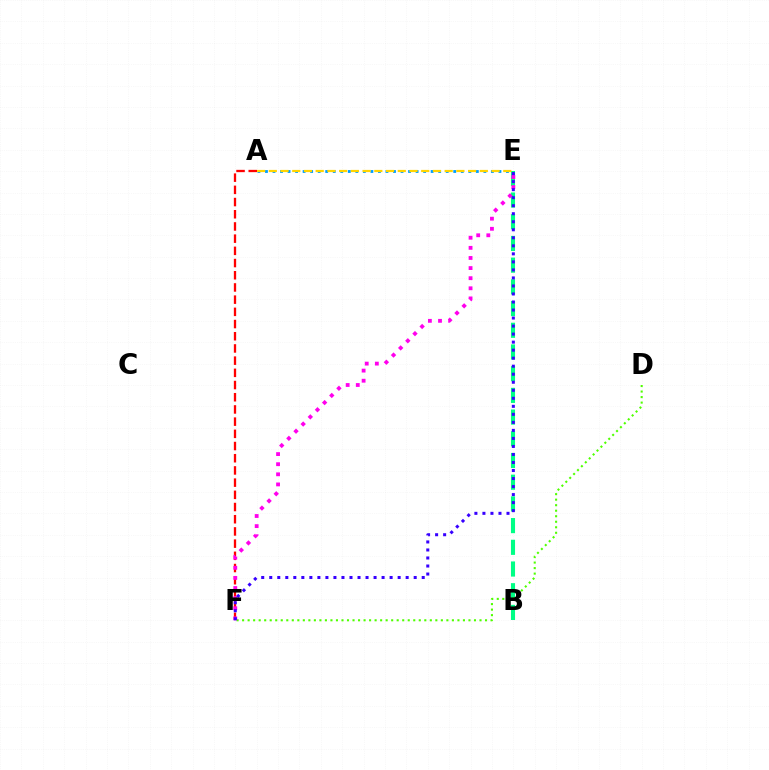{('A', 'E'): [{'color': '#009eff', 'line_style': 'dotted', 'thickness': 2.05}, {'color': '#ffd500', 'line_style': 'dashed', 'thickness': 1.59}], ('B', 'E'): [{'color': '#00ff86', 'line_style': 'dashed', 'thickness': 2.95}], ('A', 'F'): [{'color': '#ff0000', 'line_style': 'dashed', 'thickness': 1.66}], ('D', 'F'): [{'color': '#4fff00', 'line_style': 'dotted', 'thickness': 1.5}], ('E', 'F'): [{'color': '#ff00ed', 'line_style': 'dotted', 'thickness': 2.75}, {'color': '#3700ff', 'line_style': 'dotted', 'thickness': 2.18}]}